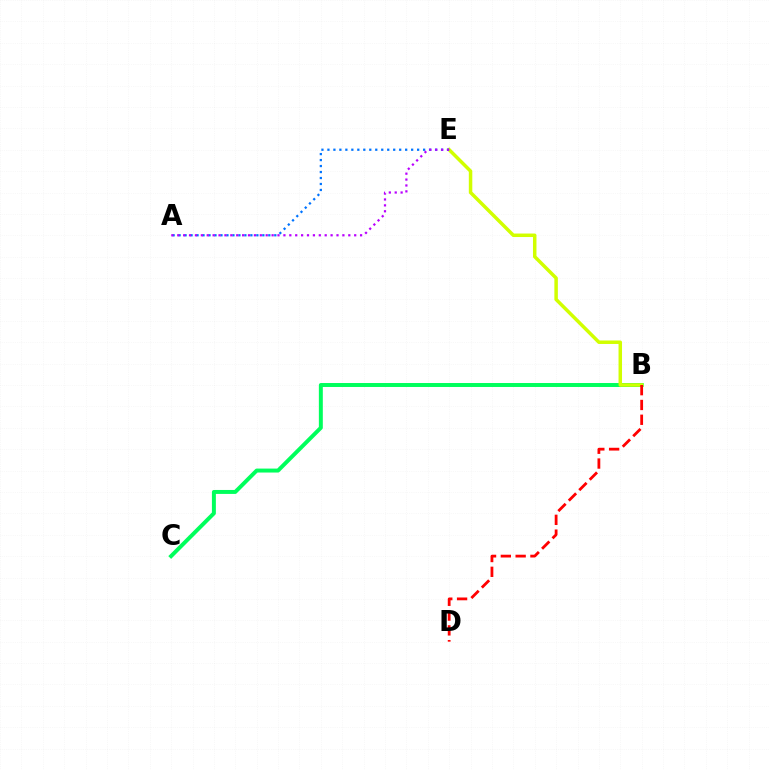{('B', 'C'): [{'color': '#00ff5c', 'line_style': 'solid', 'thickness': 2.85}], ('B', 'E'): [{'color': '#d1ff00', 'line_style': 'solid', 'thickness': 2.51}], ('A', 'E'): [{'color': '#0074ff', 'line_style': 'dotted', 'thickness': 1.62}, {'color': '#b900ff', 'line_style': 'dotted', 'thickness': 1.6}], ('B', 'D'): [{'color': '#ff0000', 'line_style': 'dashed', 'thickness': 2.01}]}